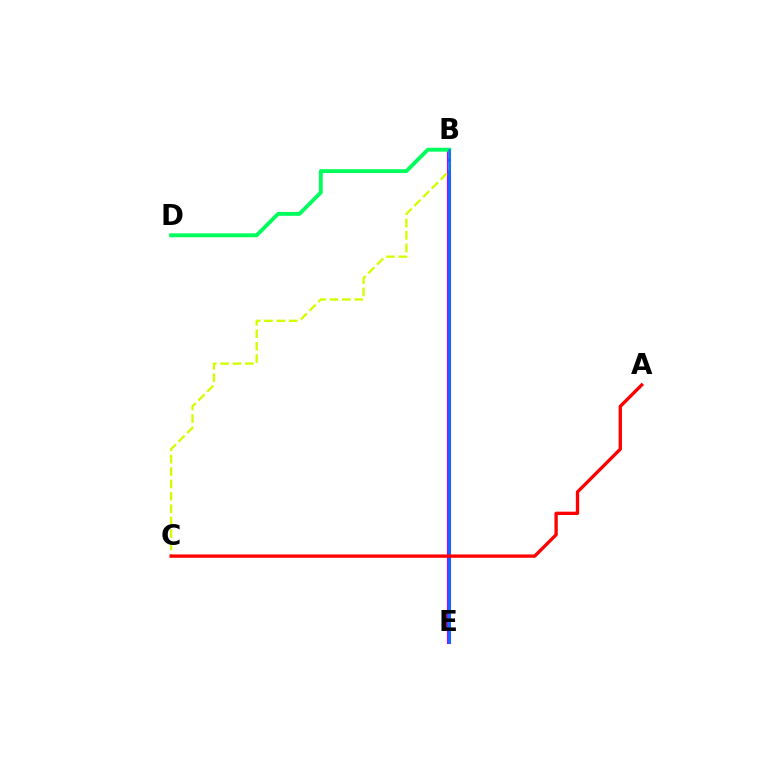{('B', 'E'): [{'color': '#b900ff', 'line_style': 'solid', 'thickness': 2.95}, {'color': '#0074ff', 'line_style': 'solid', 'thickness': 1.86}], ('B', 'D'): [{'color': '#00ff5c', 'line_style': 'solid', 'thickness': 2.79}], ('B', 'C'): [{'color': '#d1ff00', 'line_style': 'dashed', 'thickness': 1.68}], ('A', 'C'): [{'color': '#ff0000', 'line_style': 'solid', 'thickness': 2.39}]}